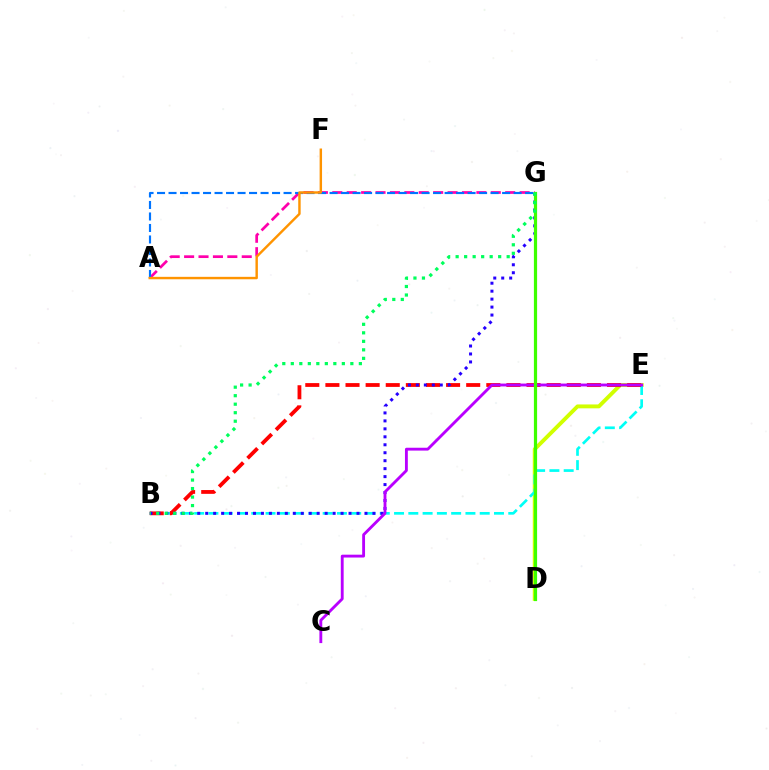{('A', 'G'): [{'color': '#ff00ac', 'line_style': 'dashed', 'thickness': 1.96}, {'color': '#0074ff', 'line_style': 'dashed', 'thickness': 1.56}], ('D', 'E'): [{'color': '#d1ff00', 'line_style': 'solid', 'thickness': 2.8}], ('B', 'E'): [{'color': '#00fff6', 'line_style': 'dashed', 'thickness': 1.94}, {'color': '#ff0000', 'line_style': 'dashed', 'thickness': 2.73}], ('B', 'G'): [{'color': '#2500ff', 'line_style': 'dotted', 'thickness': 2.16}, {'color': '#00ff5c', 'line_style': 'dotted', 'thickness': 2.31}], ('C', 'E'): [{'color': '#b900ff', 'line_style': 'solid', 'thickness': 2.05}], ('D', 'G'): [{'color': '#3dff00', 'line_style': 'solid', 'thickness': 2.31}], ('A', 'F'): [{'color': '#ff9400', 'line_style': 'solid', 'thickness': 1.75}]}